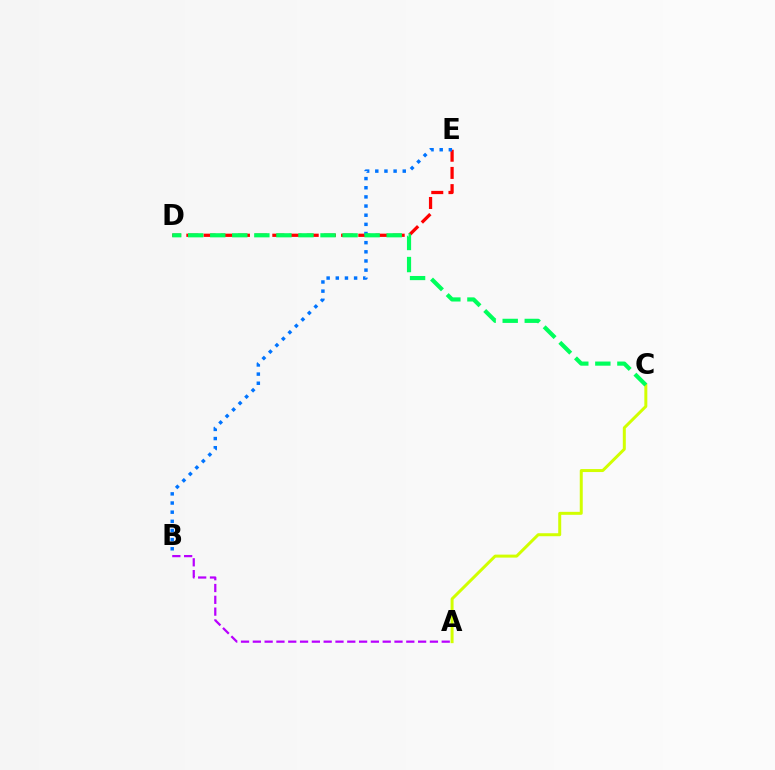{('D', 'E'): [{'color': '#ff0000', 'line_style': 'dashed', 'thickness': 2.34}], ('A', 'C'): [{'color': '#d1ff00', 'line_style': 'solid', 'thickness': 2.15}], ('B', 'E'): [{'color': '#0074ff', 'line_style': 'dotted', 'thickness': 2.49}], ('C', 'D'): [{'color': '#00ff5c', 'line_style': 'dashed', 'thickness': 3.0}], ('A', 'B'): [{'color': '#b900ff', 'line_style': 'dashed', 'thickness': 1.6}]}